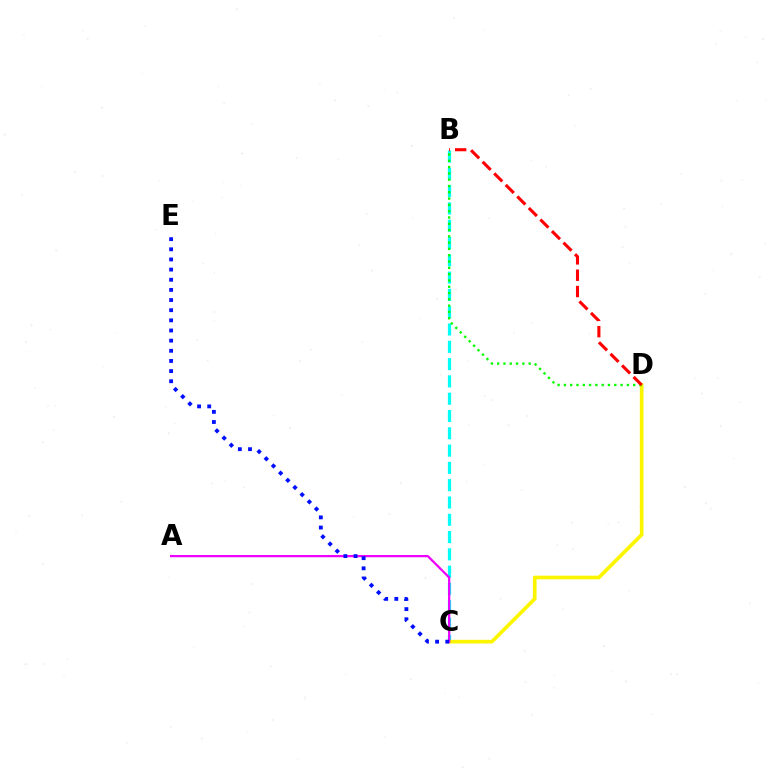{('B', 'C'): [{'color': '#00fff6', 'line_style': 'dashed', 'thickness': 2.35}], ('C', 'D'): [{'color': '#fcf500', 'line_style': 'solid', 'thickness': 2.64}], ('B', 'D'): [{'color': '#08ff00', 'line_style': 'dotted', 'thickness': 1.71}, {'color': '#ff0000', 'line_style': 'dashed', 'thickness': 2.22}], ('A', 'C'): [{'color': '#ee00ff', 'line_style': 'solid', 'thickness': 1.63}], ('C', 'E'): [{'color': '#0010ff', 'line_style': 'dotted', 'thickness': 2.76}]}